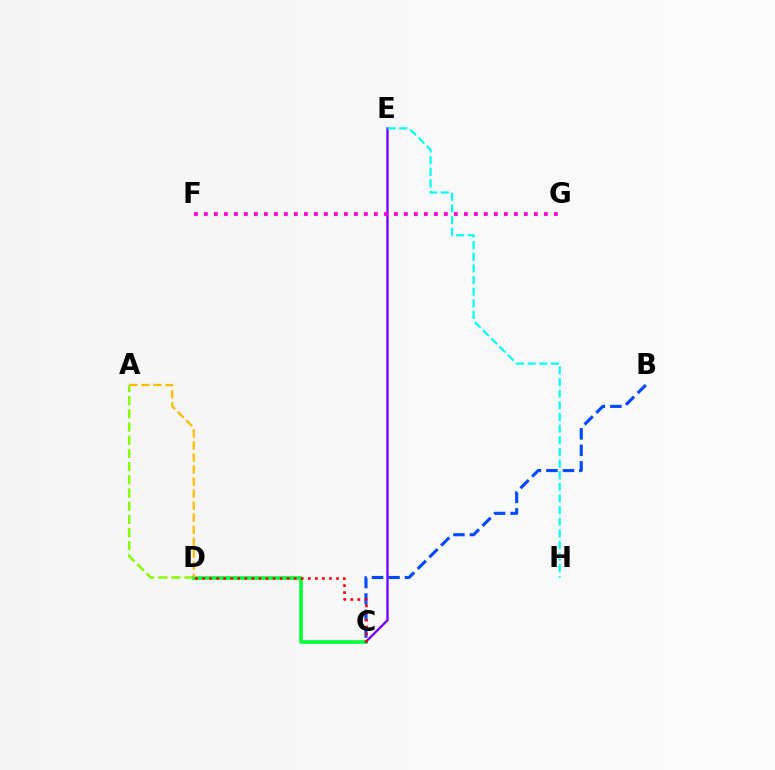{('B', 'C'): [{'color': '#004bff', 'line_style': 'dashed', 'thickness': 2.24}], ('A', 'D'): [{'color': '#84ff00', 'line_style': 'dashed', 'thickness': 1.79}, {'color': '#ffbd00', 'line_style': 'dashed', 'thickness': 1.63}], ('C', 'D'): [{'color': '#00ff39', 'line_style': 'solid', 'thickness': 2.57}, {'color': '#ff0000', 'line_style': 'dotted', 'thickness': 1.92}], ('C', 'E'): [{'color': '#7200ff', 'line_style': 'solid', 'thickness': 1.67}], ('F', 'G'): [{'color': '#ff00cf', 'line_style': 'dotted', 'thickness': 2.72}], ('E', 'H'): [{'color': '#00fff6', 'line_style': 'dashed', 'thickness': 1.58}]}